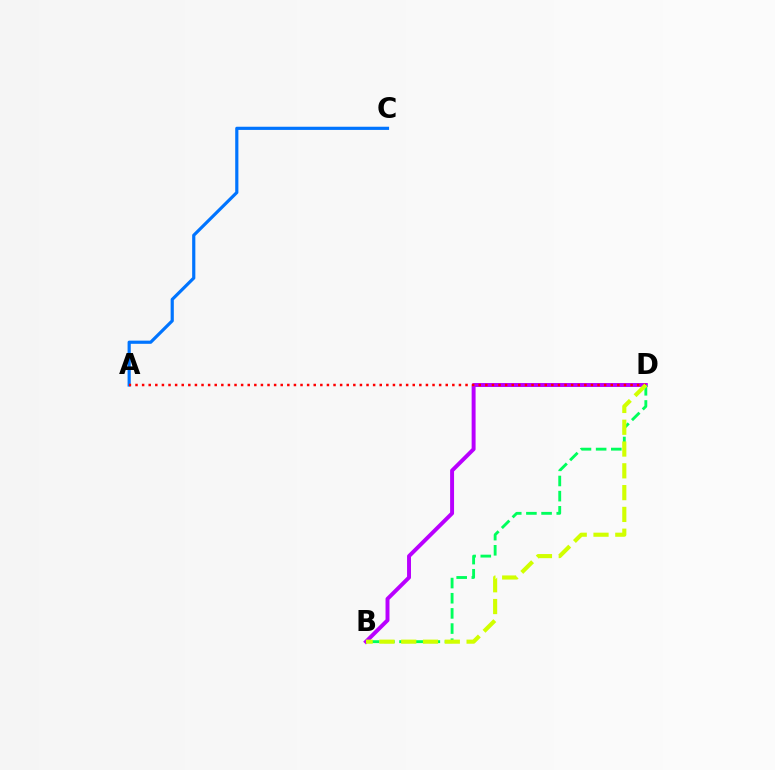{('A', 'C'): [{'color': '#0074ff', 'line_style': 'solid', 'thickness': 2.29}], ('B', 'D'): [{'color': '#b900ff', 'line_style': 'solid', 'thickness': 2.84}, {'color': '#00ff5c', 'line_style': 'dashed', 'thickness': 2.06}, {'color': '#d1ff00', 'line_style': 'dashed', 'thickness': 2.96}], ('A', 'D'): [{'color': '#ff0000', 'line_style': 'dotted', 'thickness': 1.79}]}